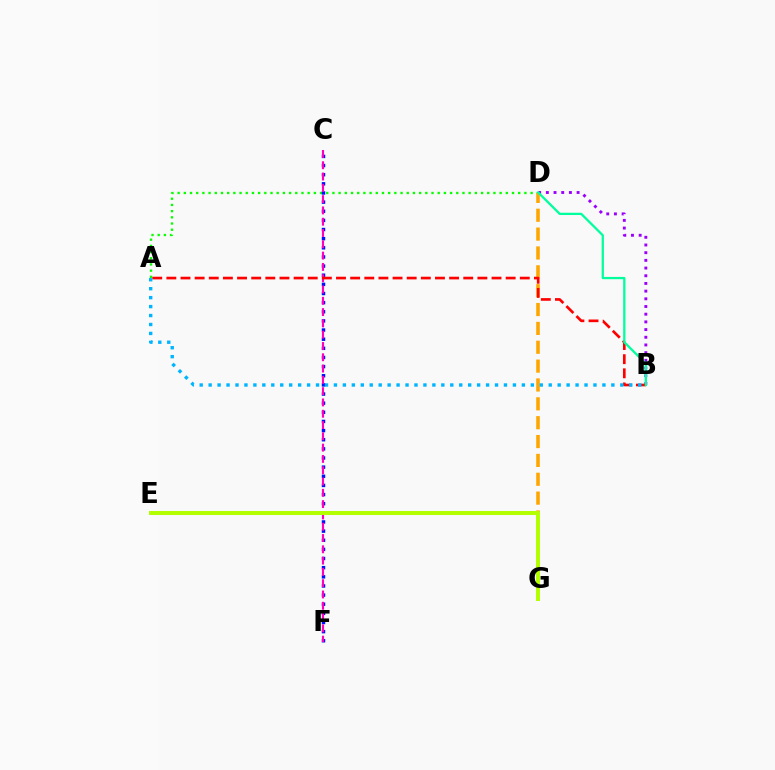{('A', 'D'): [{'color': '#08ff00', 'line_style': 'dotted', 'thickness': 1.68}], ('C', 'F'): [{'color': '#0010ff', 'line_style': 'dotted', 'thickness': 2.48}, {'color': '#ff00bd', 'line_style': 'dashed', 'thickness': 1.53}], ('D', 'G'): [{'color': '#ffa500', 'line_style': 'dashed', 'thickness': 2.56}], ('E', 'G'): [{'color': '#b3ff00', 'line_style': 'solid', 'thickness': 2.86}], ('B', 'D'): [{'color': '#9b00ff', 'line_style': 'dotted', 'thickness': 2.09}, {'color': '#00ff9d', 'line_style': 'solid', 'thickness': 1.63}], ('A', 'B'): [{'color': '#ff0000', 'line_style': 'dashed', 'thickness': 1.92}, {'color': '#00b5ff', 'line_style': 'dotted', 'thickness': 2.43}]}